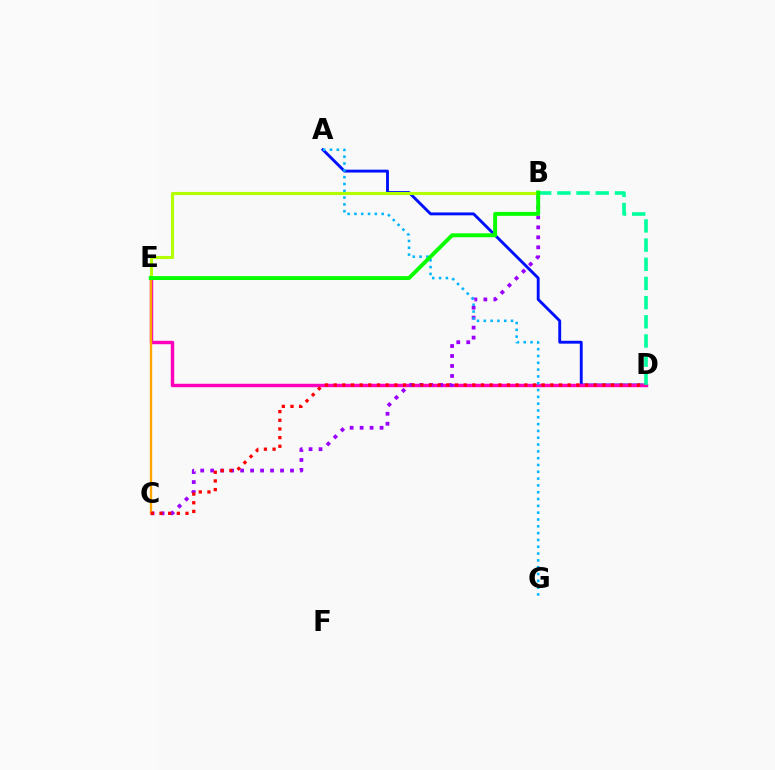{('A', 'D'): [{'color': '#0010ff', 'line_style': 'solid', 'thickness': 2.08}], ('D', 'E'): [{'color': '#ff00bd', 'line_style': 'solid', 'thickness': 2.47}], ('B', 'E'): [{'color': '#b3ff00', 'line_style': 'solid', 'thickness': 2.23}, {'color': '#08ff00', 'line_style': 'solid', 'thickness': 2.82}], ('B', 'D'): [{'color': '#00ff9d', 'line_style': 'dashed', 'thickness': 2.6}], ('B', 'C'): [{'color': '#9b00ff', 'line_style': 'dotted', 'thickness': 2.71}], ('C', 'E'): [{'color': '#ffa500', 'line_style': 'solid', 'thickness': 1.69}], ('A', 'G'): [{'color': '#00b5ff', 'line_style': 'dotted', 'thickness': 1.85}], ('C', 'D'): [{'color': '#ff0000', 'line_style': 'dotted', 'thickness': 2.35}]}